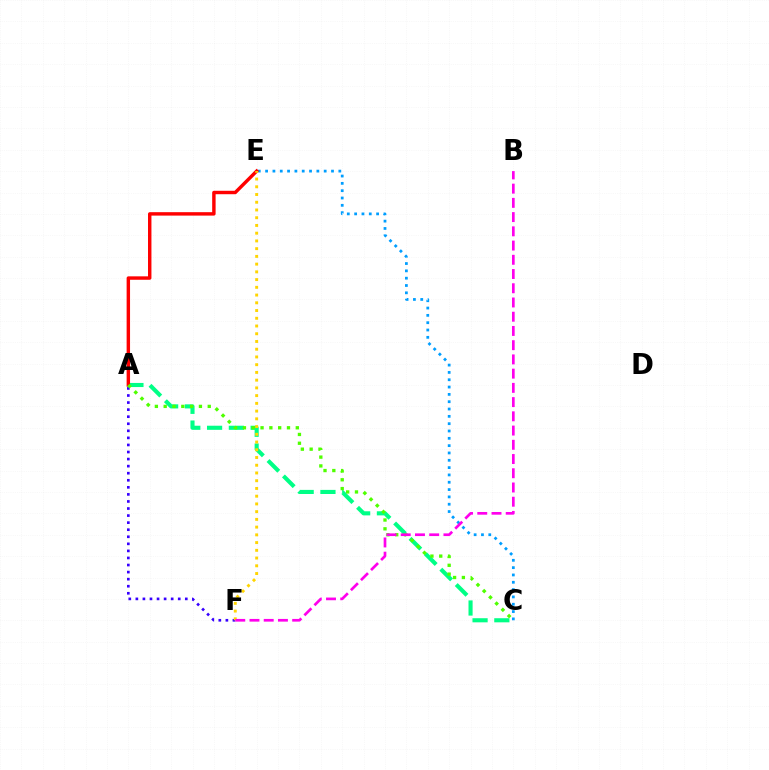{('C', 'E'): [{'color': '#009eff', 'line_style': 'dotted', 'thickness': 1.99}], ('A', 'F'): [{'color': '#3700ff', 'line_style': 'dotted', 'thickness': 1.92}], ('A', 'C'): [{'color': '#00ff86', 'line_style': 'dashed', 'thickness': 2.96}, {'color': '#4fff00', 'line_style': 'dotted', 'thickness': 2.39}], ('A', 'E'): [{'color': '#ff0000', 'line_style': 'solid', 'thickness': 2.47}], ('E', 'F'): [{'color': '#ffd500', 'line_style': 'dotted', 'thickness': 2.1}], ('B', 'F'): [{'color': '#ff00ed', 'line_style': 'dashed', 'thickness': 1.93}]}